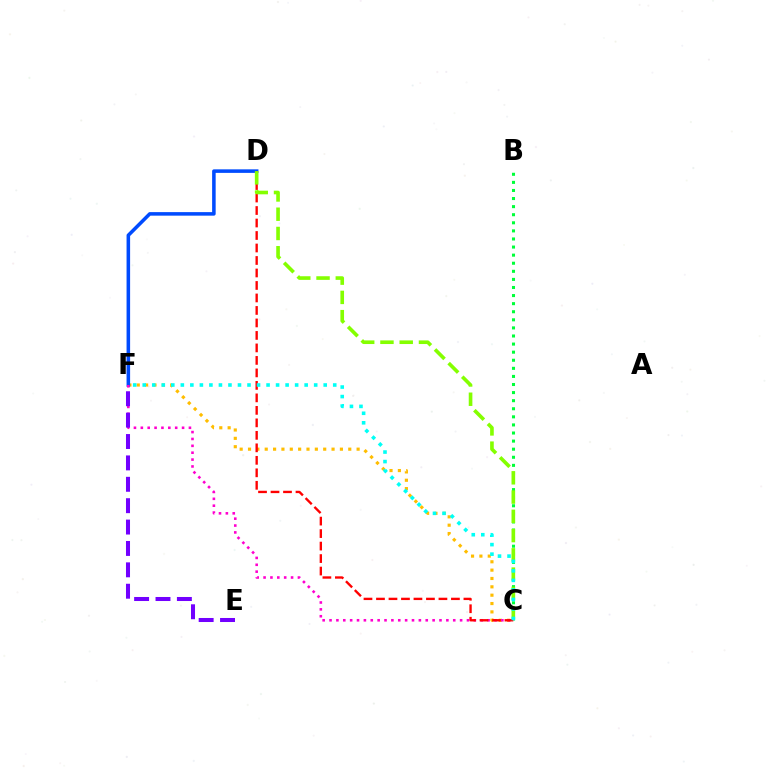{('C', 'F'): [{'color': '#ffbd00', 'line_style': 'dotted', 'thickness': 2.27}, {'color': '#ff00cf', 'line_style': 'dotted', 'thickness': 1.87}, {'color': '#00fff6', 'line_style': 'dotted', 'thickness': 2.59}], ('D', 'F'): [{'color': '#004bff', 'line_style': 'solid', 'thickness': 2.55}], ('B', 'C'): [{'color': '#00ff39', 'line_style': 'dotted', 'thickness': 2.2}], ('E', 'F'): [{'color': '#7200ff', 'line_style': 'dashed', 'thickness': 2.91}], ('C', 'D'): [{'color': '#ff0000', 'line_style': 'dashed', 'thickness': 1.7}, {'color': '#84ff00', 'line_style': 'dashed', 'thickness': 2.62}]}